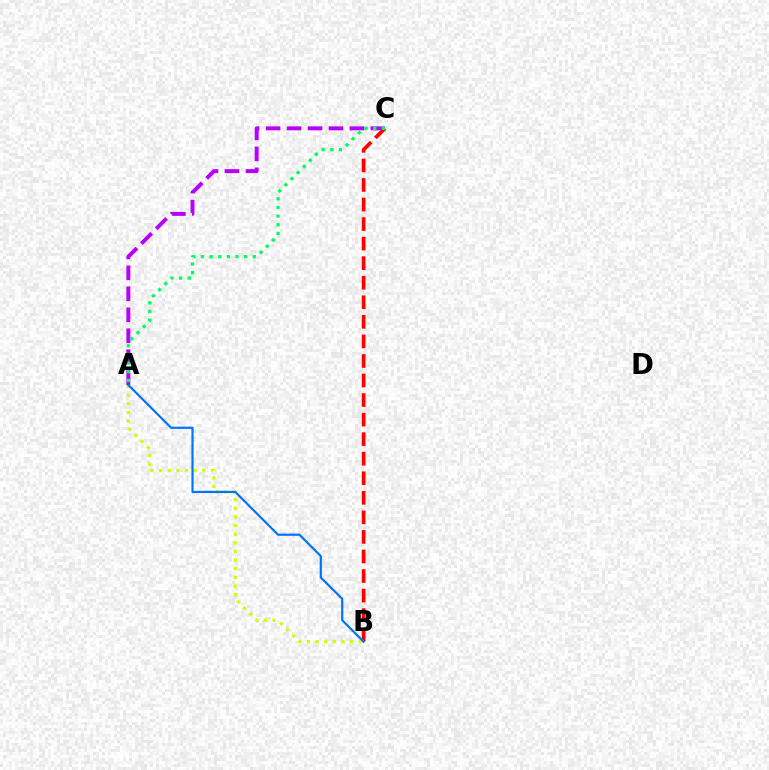{('A', 'C'): [{'color': '#b900ff', 'line_style': 'dashed', 'thickness': 2.85}, {'color': '#00ff5c', 'line_style': 'dotted', 'thickness': 2.35}], ('B', 'C'): [{'color': '#ff0000', 'line_style': 'dashed', 'thickness': 2.66}], ('A', 'B'): [{'color': '#d1ff00', 'line_style': 'dotted', 'thickness': 2.35}, {'color': '#0074ff', 'line_style': 'solid', 'thickness': 1.58}]}